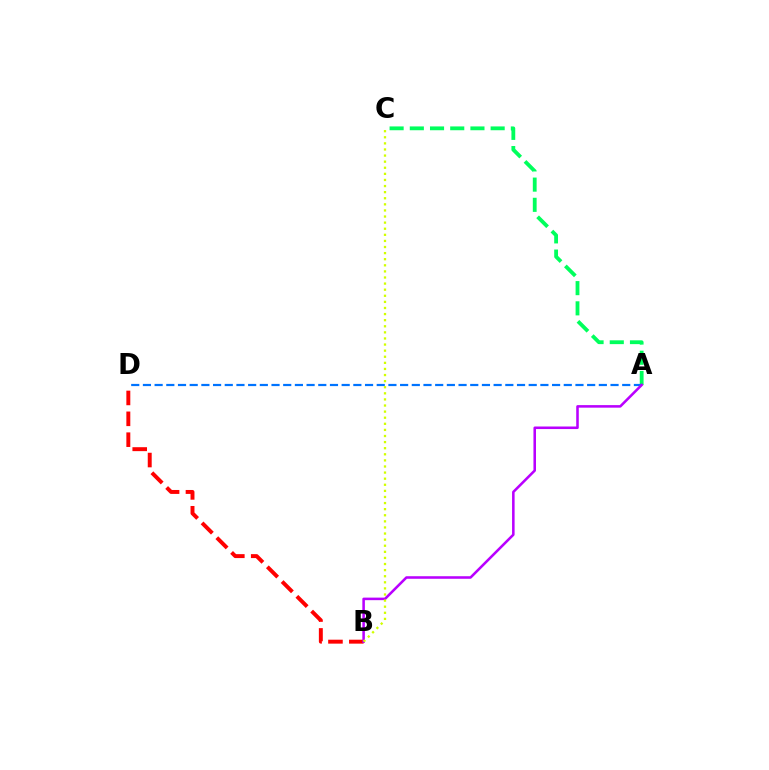{('A', 'C'): [{'color': '#00ff5c', 'line_style': 'dashed', 'thickness': 2.75}], ('A', 'D'): [{'color': '#0074ff', 'line_style': 'dashed', 'thickness': 1.59}], ('B', 'D'): [{'color': '#ff0000', 'line_style': 'dashed', 'thickness': 2.84}], ('A', 'B'): [{'color': '#b900ff', 'line_style': 'solid', 'thickness': 1.84}], ('B', 'C'): [{'color': '#d1ff00', 'line_style': 'dotted', 'thickness': 1.66}]}